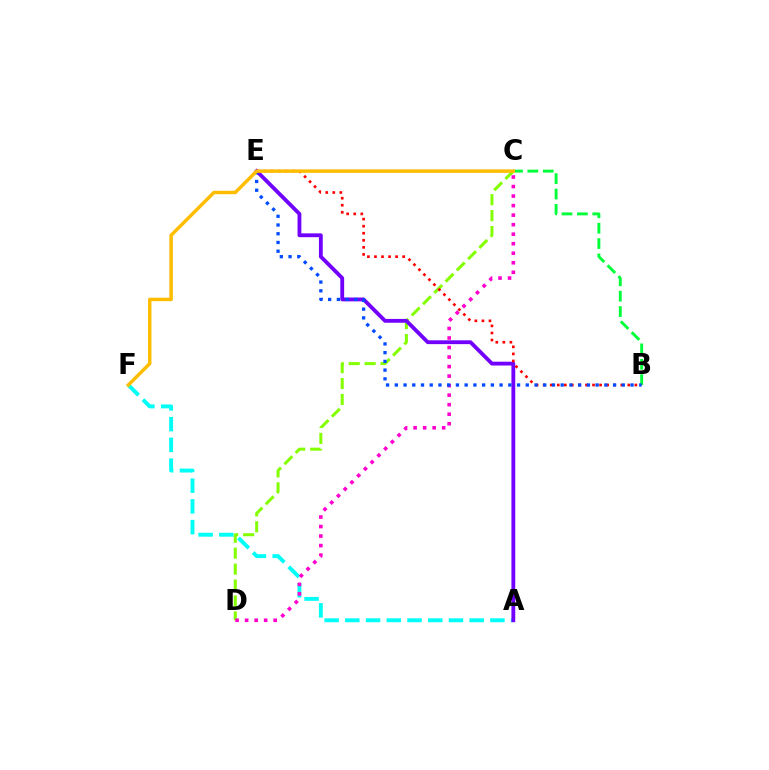{('A', 'F'): [{'color': '#00fff6', 'line_style': 'dashed', 'thickness': 2.82}], ('B', 'C'): [{'color': '#00ff39', 'line_style': 'dashed', 'thickness': 2.09}], ('C', 'D'): [{'color': '#84ff00', 'line_style': 'dashed', 'thickness': 2.16}, {'color': '#ff00cf', 'line_style': 'dotted', 'thickness': 2.59}], ('A', 'E'): [{'color': '#7200ff', 'line_style': 'solid', 'thickness': 2.75}], ('B', 'E'): [{'color': '#ff0000', 'line_style': 'dotted', 'thickness': 1.92}, {'color': '#004bff', 'line_style': 'dotted', 'thickness': 2.37}], ('C', 'F'): [{'color': '#ffbd00', 'line_style': 'solid', 'thickness': 2.5}]}